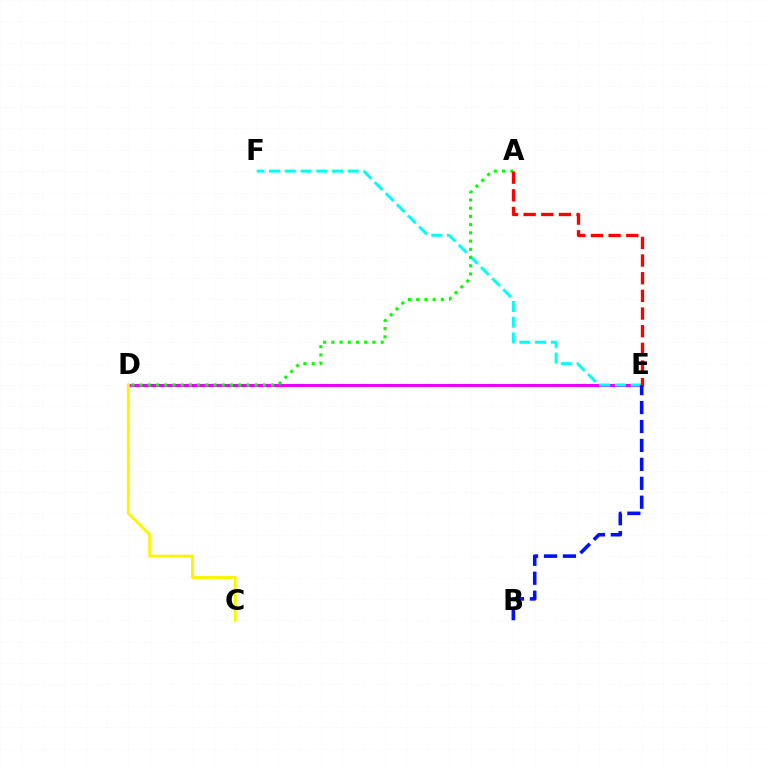{('D', 'E'): [{'color': '#ee00ff', 'line_style': 'solid', 'thickness': 2.24}], ('E', 'F'): [{'color': '#00fff6', 'line_style': 'dashed', 'thickness': 2.14}], ('B', 'E'): [{'color': '#0010ff', 'line_style': 'dashed', 'thickness': 2.57}], ('A', 'D'): [{'color': '#08ff00', 'line_style': 'dotted', 'thickness': 2.23}], ('C', 'D'): [{'color': '#fcf500', 'line_style': 'solid', 'thickness': 2.1}], ('A', 'E'): [{'color': '#ff0000', 'line_style': 'dashed', 'thickness': 2.4}]}